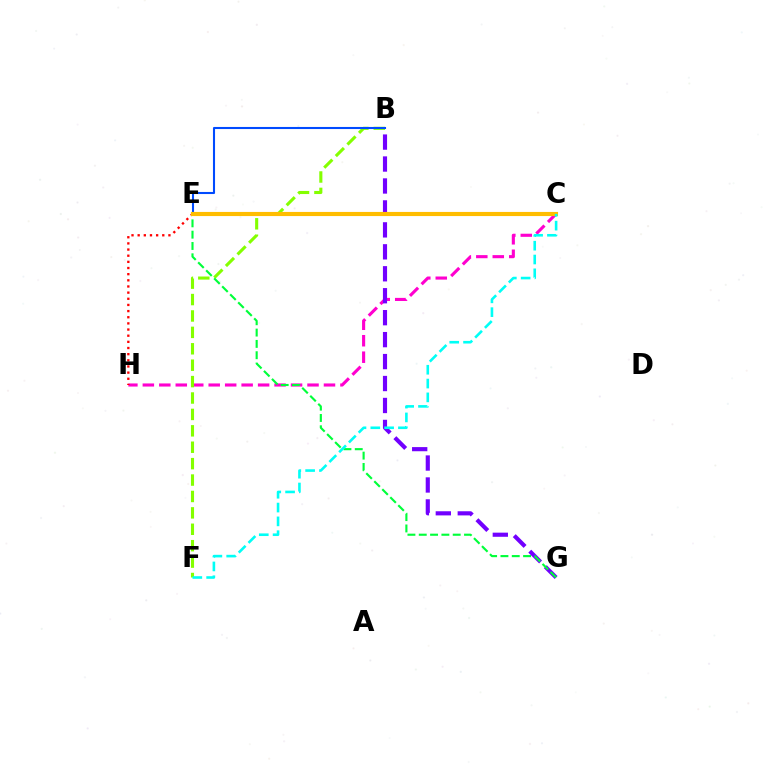{('C', 'H'): [{'color': '#ff00cf', 'line_style': 'dashed', 'thickness': 2.24}], ('B', 'G'): [{'color': '#7200ff', 'line_style': 'dashed', 'thickness': 2.98}], ('B', 'F'): [{'color': '#84ff00', 'line_style': 'dashed', 'thickness': 2.23}], ('E', 'G'): [{'color': '#00ff39', 'line_style': 'dashed', 'thickness': 1.54}], ('E', 'H'): [{'color': '#ff0000', 'line_style': 'dotted', 'thickness': 1.67}], ('B', 'E'): [{'color': '#004bff', 'line_style': 'solid', 'thickness': 1.5}], ('C', 'E'): [{'color': '#ffbd00', 'line_style': 'solid', 'thickness': 2.98}], ('C', 'F'): [{'color': '#00fff6', 'line_style': 'dashed', 'thickness': 1.88}]}